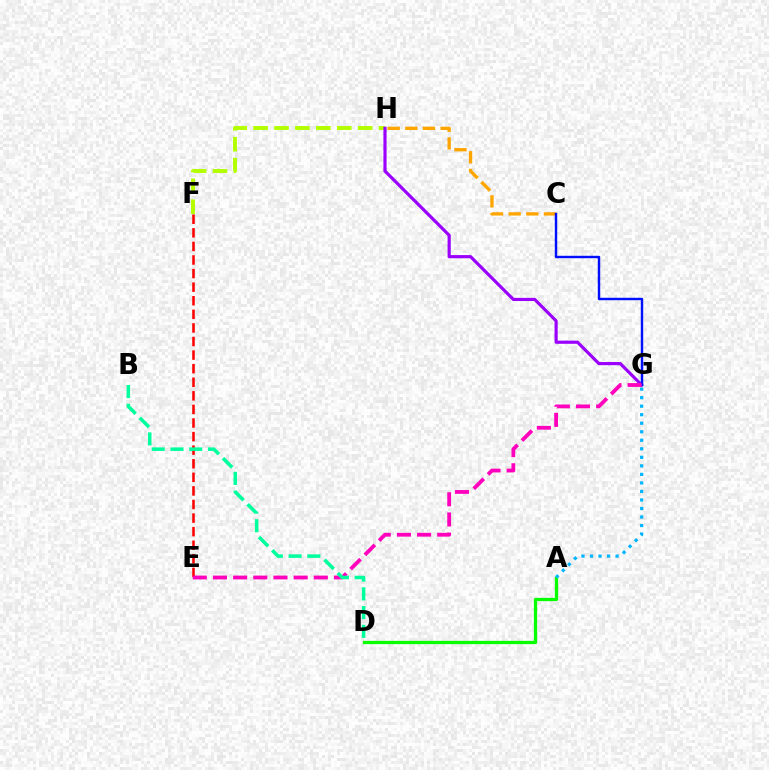{('C', 'H'): [{'color': '#ffa500', 'line_style': 'dashed', 'thickness': 2.4}], ('F', 'H'): [{'color': '#b3ff00', 'line_style': 'dashed', 'thickness': 2.84}], ('A', 'D'): [{'color': '#08ff00', 'line_style': 'solid', 'thickness': 2.35}], ('G', 'H'): [{'color': '#9b00ff', 'line_style': 'solid', 'thickness': 2.28}], ('E', 'F'): [{'color': '#ff0000', 'line_style': 'dashed', 'thickness': 1.85}], ('C', 'G'): [{'color': '#0010ff', 'line_style': 'solid', 'thickness': 1.75}], ('A', 'G'): [{'color': '#00b5ff', 'line_style': 'dotted', 'thickness': 2.32}], ('E', 'G'): [{'color': '#ff00bd', 'line_style': 'dashed', 'thickness': 2.74}], ('B', 'D'): [{'color': '#00ff9d', 'line_style': 'dashed', 'thickness': 2.55}]}